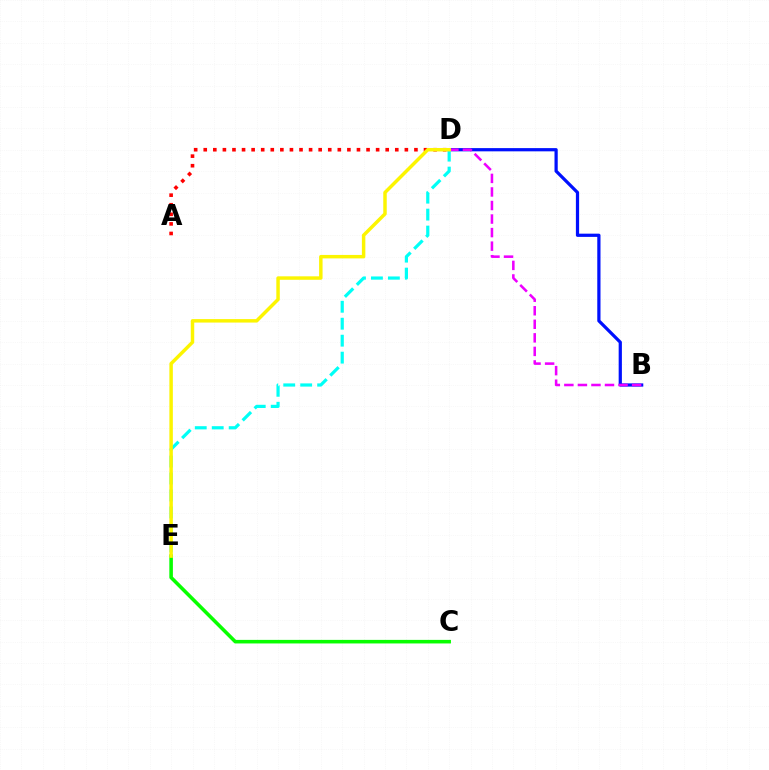{('B', 'D'): [{'color': '#0010ff', 'line_style': 'solid', 'thickness': 2.32}, {'color': '#ee00ff', 'line_style': 'dashed', 'thickness': 1.84}], ('A', 'D'): [{'color': '#ff0000', 'line_style': 'dotted', 'thickness': 2.6}], ('C', 'E'): [{'color': '#08ff00', 'line_style': 'solid', 'thickness': 2.57}], ('D', 'E'): [{'color': '#00fff6', 'line_style': 'dashed', 'thickness': 2.3}, {'color': '#fcf500', 'line_style': 'solid', 'thickness': 2.49}]}